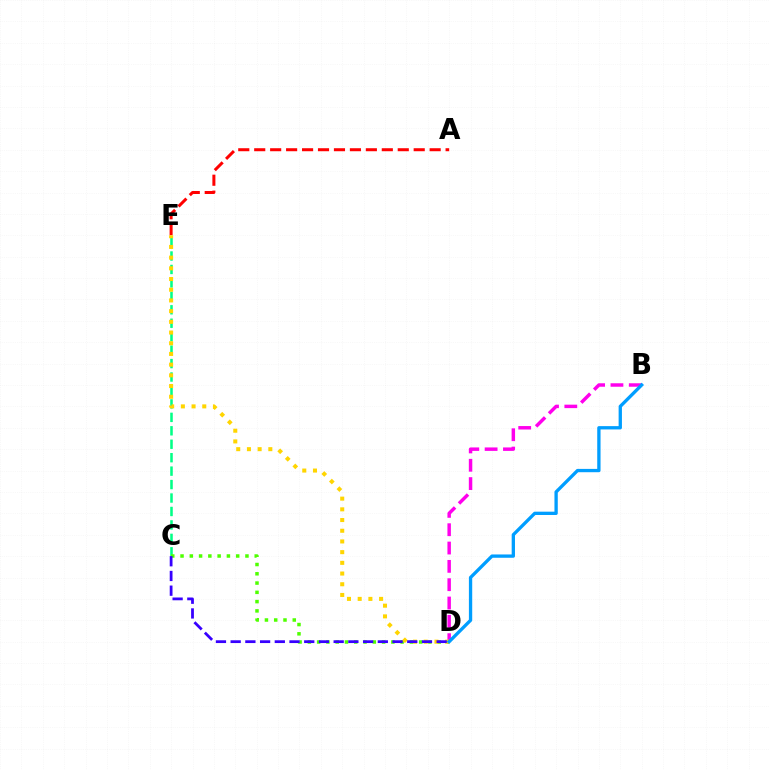{('A', 'E'): [{'color': '#ff0000', 'line_style': 'dashed', 'thickness': 2.17}], ('B', 'D'): [{'color': '#ff00ed', 'line_style': 'dashed', 'thickness': 2.49}, {'color': '#009eff', 'line_style': 'solid', 'thickness': 2.39}], ('C', 'E'): [{'color': '#00ff86', 'line_style': 'dashed', 'thickness': 1.83}], ('C', 'D'): [{'color': '#4fff00', 'line_style': 'dotted', 'thickness': 2.52}, {'color': '#3700ff', 'line_style': 'dashed', 'thickness': 2.0}], ('D', 'E'): [{'color': '#ffd500', 'line_style': 'dotted', 'thickness': 2.91}]}